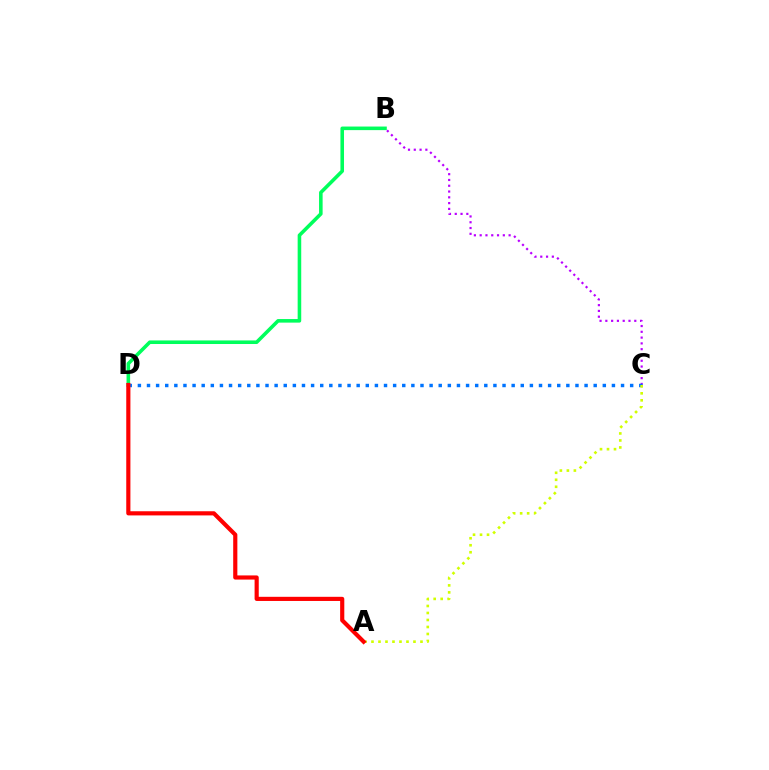{('B', 'D'): [{'color': '#00ff5c', 'line_style': 'solid', 'thickness': 2.57}], ('B', 'C'): [{'color': '#b900ff', 'line_style': 'dotted', 'thickness': 1.57}], ('C', 'D'): [{'color': '#0074ff', 'line_style': 'dotted', 'thickness': 2.48}], ('A', 'C'): [{'color': '#d1ff00', 'line_style': 'dotted', 'thickness': 1.9}], ('A', 'D'): [{'color': '#ff0000', 'line_style': 'solid', 'thickness': 2.99}]}